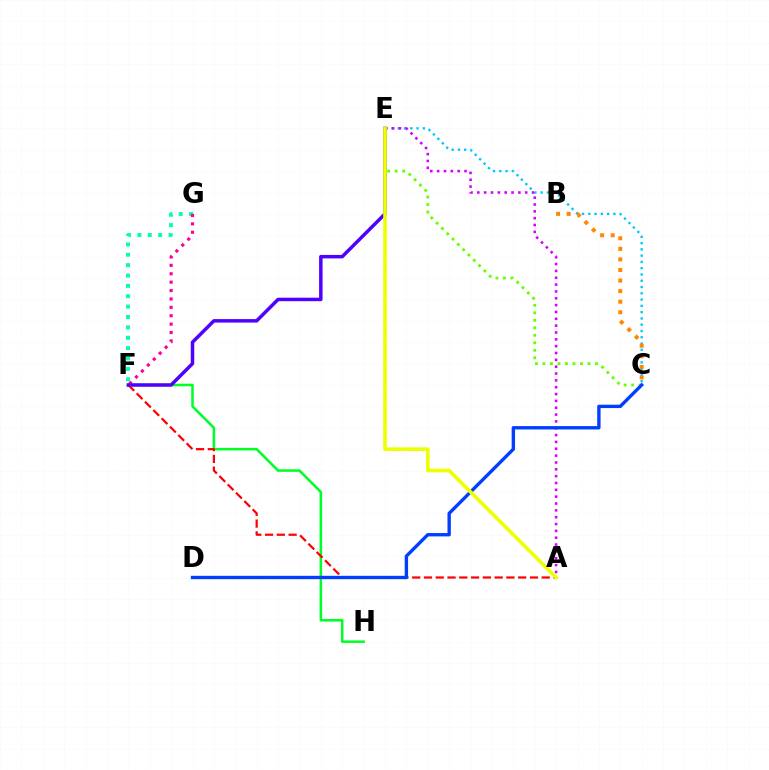{('C', 'E'): [{'color': '#66ff00', 'line_style': 'dotted', 'thickness': 2.04}, {'color': '#00c7ff', 'line_style': 'dotted', 'thickness': 1.71}], ('F', 'H'): [{'color': '#00ff27', 'line_style': 'solid', 'thickness': 1.83}], ('F', 'G'): [{'color': '#00ffaf', 'line_style': 'dotted', 'thickness': 2.82}, {'color': '#ff00a0', 'line_style': 'dotted', 'thickness': 2.28}], ('A', 'F'): [{'color': '#ff0000', 'line_style': 'dashed', 'thickness': 1.6}], ('E', 'F'): [{'color': '#4f00ff', 'line_style': 'solid', 'thickness': 2.5}], ('A', 'E'): [{'color': '#d600ff', 'line_style': 'dotted', 'thickness': 1.86}, {'color': '#eeff00', 'line_style': 'solid', 'thickness': 2.62}], ('C', 'D'): [{'color': '#003fff', 'line_style': 'solid', 'thickness': 2.42}], ('B', 'C'): [{'color': '#ff8800', 'line_style': 'dotted', 'thickness': 2.87}]}